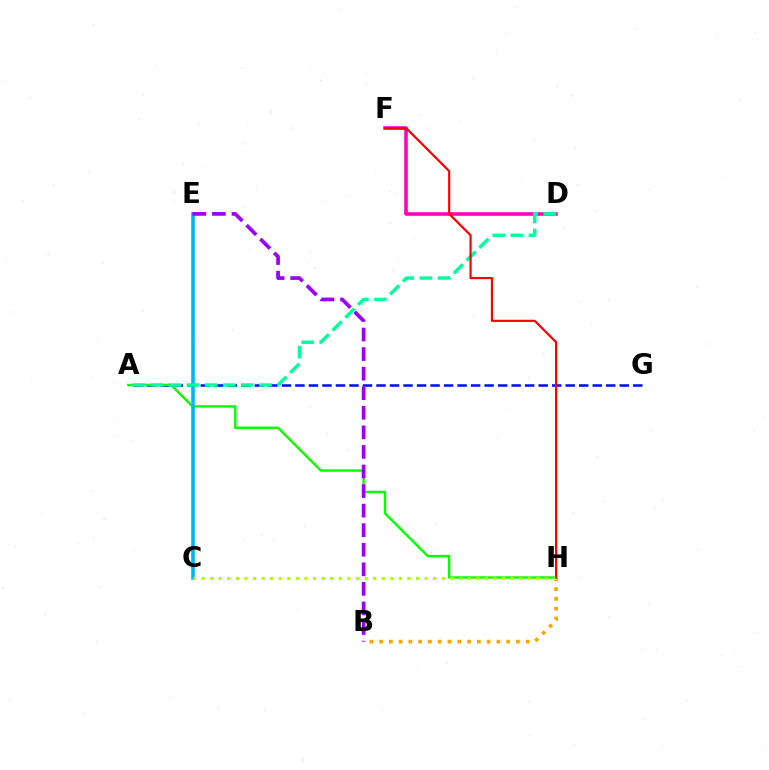{('B', 'H'): [{'color': '#ffa500', 'line_style': 'dotted', 'thickness': 2.66}], ('A', 'G'): [{'color': '#0010ff', 'line_style': 'dashed', 'thickness': 1.84}], ('D', 'F'): [{'color': '#ff00bd', 'line_style': 'solid', 'thickness': 2.56}], ('A', 'H'): [{'color': '#08ff00', 'line_style': 'solid', 'thickness': 1.73}], ('C', 'E'): [{'color': '#00b5ff', 'line_style': 'solid', 'thickness': 2.6}], ('A', 'D'): [{'color': '#00ff9d', 'line_style': 'dashed', 'thickness': 2.46}], ('C', 'H'): [{'color': '#b3ff00', 'line_style': 'dotted', 'thickness': 2.33}], ('F', 'H'): [{'color': '#ff0000', 'line_style': 'solid', 'thickness': 1.57}], ('B', 'E'): [{'color': '#9b00ff', 'line_style': 'dashed', 'thickness': 2.66}]}